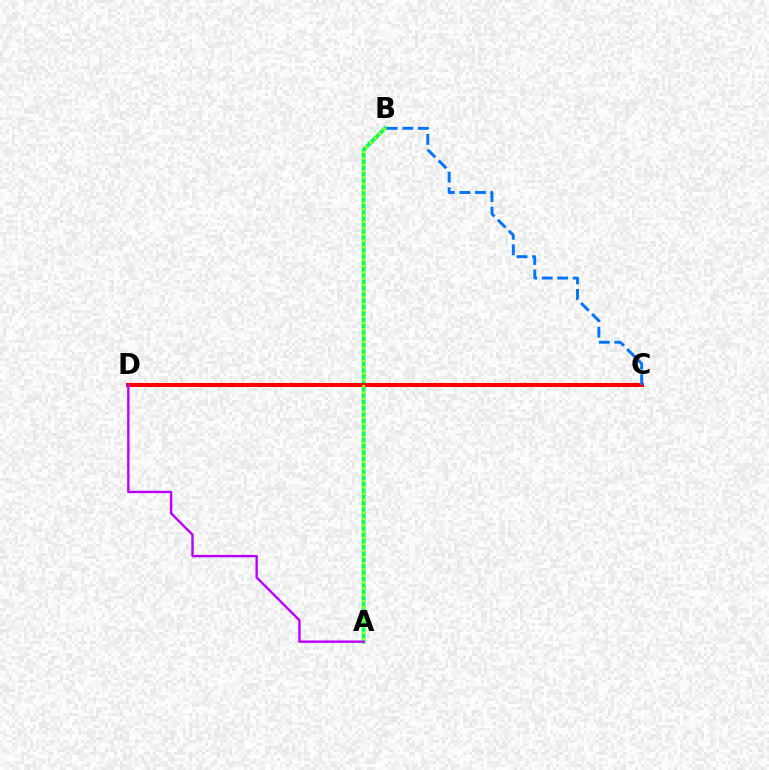{('A', 'B'): [{'color': '#00ff5c', 'line_style': 'solid', 'thickness': 2.76}, {'color': '#d1ff00', 'line_style': 'dotted', 'thickness': 1.72}], ('C', 'D'): [{'color': '#ff0000', 'line_style': 'solid', 'thickness': 2.9}], ('B', 'C'): [{'color': '#0074ff', 'line_style': 'dashed', 'thickness': 2.11}], ('A', 'D'): [{'color': '#b900ff', 'line_style': 'solid', 'thickness': 1.73}]}